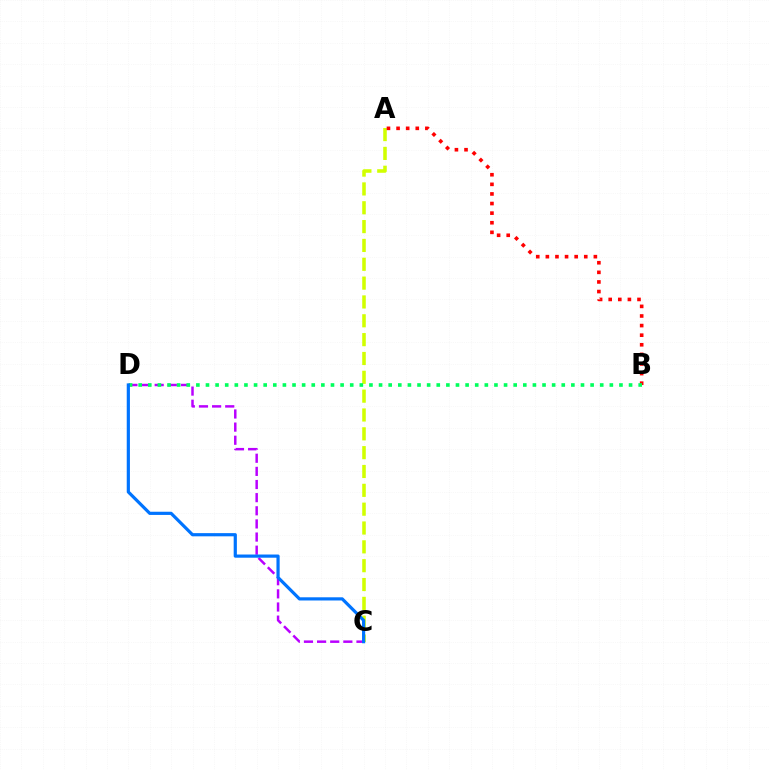{('A', 'C'): [{'color': '#d1ff00', 'line_style': 'dashed', 'thickness': 2.56}], ('A', 'B'): [{'color': '#ff0000', 'line_style': 'dotted', 'thickness': 2.61}], ('C', 'D'): [{'color': '#b900ff', 'line_style': 'dashed', 'thickness': 1.78}, {'color': '#0074ff', 'line_style': 'solid', 'thickness': 2.3}], ('B', 'D'): [{'color': '#00ff5c', 'line_style': 'dotted', 'thickness': 2.61}]}